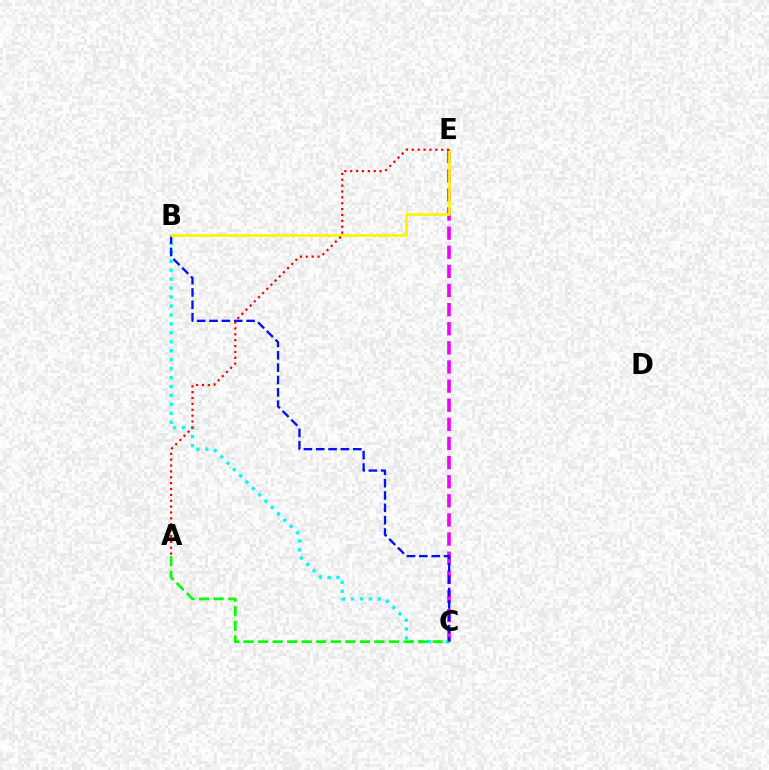{('B', 'C'): [{'color': '#00fff6', 'line_style': 'dotted', 'thickness': 2.43}, {'color': '#0010ff', 'line_style': 'dashed', 'thickness': 1.68}], ('C', 'E'): [{'color': '#ee00ff', 'line_style': 'dashed', 'thickness': 2.6}], ('A', 'C'): [{'color': '#08ff00', 'line_style': 'dashed', 'thickness': 1.98}], ('B', 'E'): [{'color': '#fcf500', 'line_style': 'solid', 'thickness': 1.92}], ('A', 'E'): [{'color': '#ff0000', 'line_style': 'dotted', 'thickness': 1.6}]}